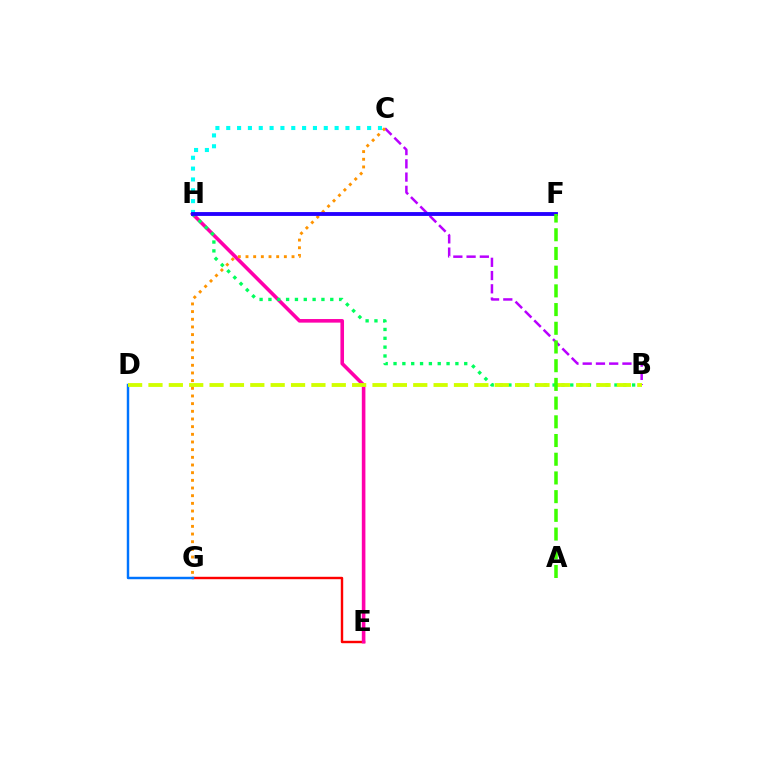{('E', 'G'): [{'color': '#ff0000', 'line_style': 'solid', 'thickness': 1.74}], ('E', 'H'): [{'color': '#ff00ac', 'line_style': 'solid', 'thickness': 2.59}], ('B', 'C'): [{'color': '#b900ff', 'line_style': 'dashed', 'thickness': 1.8}], ('D', 'G'): [{'color': '#0074ff', 'line_style': 'solid', 'thickness': 1.76}], ('B', 'H'): [{'color': '#00ff5c', 'line_style': 'dotted', 'thickness': 2.4}], ('B', 'D'): [{'color': '#d1ff00', 'line_style': 'dashed', 'thickness': 2.77}], ('C', 'G'): [{'color': '#ff9400', 'line_style': 'dotted', 'thickness': 2.08}], ('C', 'H'): [{'color': '#00fff6', 'line_style': 'dotted', 'thickness': 2.94}], ('F', 'H'): [{'color': '#2500ff', 'line_style': 'solid', 'thickness': 2.78}], ('A', 'F'): [{'color': '#3dff00', 'line_style': 'dashed', 'thickness': 2.54}]}